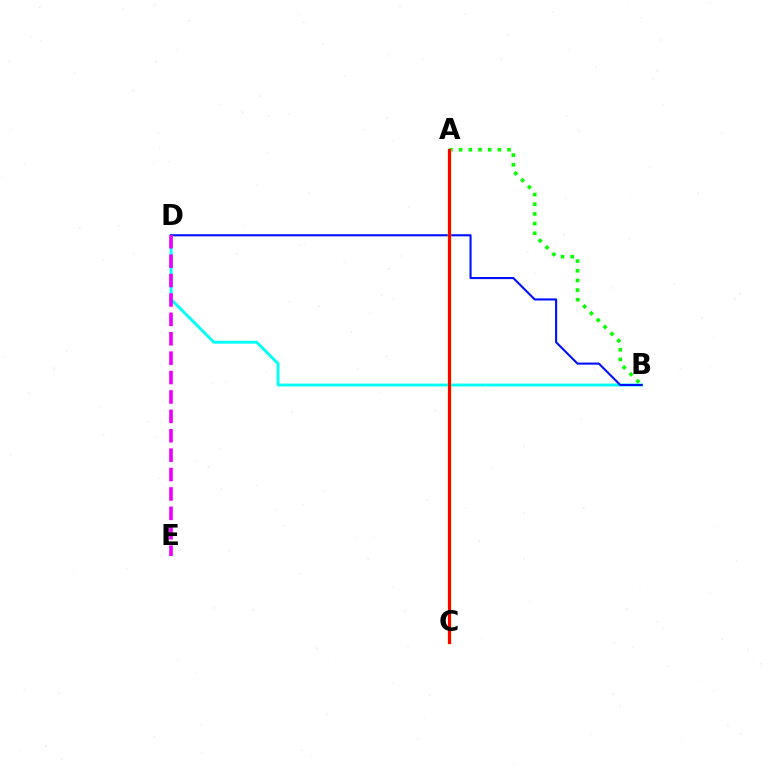{('B', 'D'): [{'color': '#00fff6', 'line_style': 'solid', 'thickness': 2.07}, {'color': '#0010ff', 'line_style': 'solid', 'thickness': 1.51}], ('A', 'B'): [{'color': '#08ff00', 'line_style': 'dotted', 'thickness': 2.63}], ('A', 'C'): [{'color': '#fcf500', 'line_style': 'solid', 'thickness': 2.51}, {'color': '#ff0000', 'line_style': 'solid', 'thickness': 2.24}], ('D', 'E'): [{'color': '#ee00ff', 'line_style': 'dashed', 'thickness': 2.64}]}